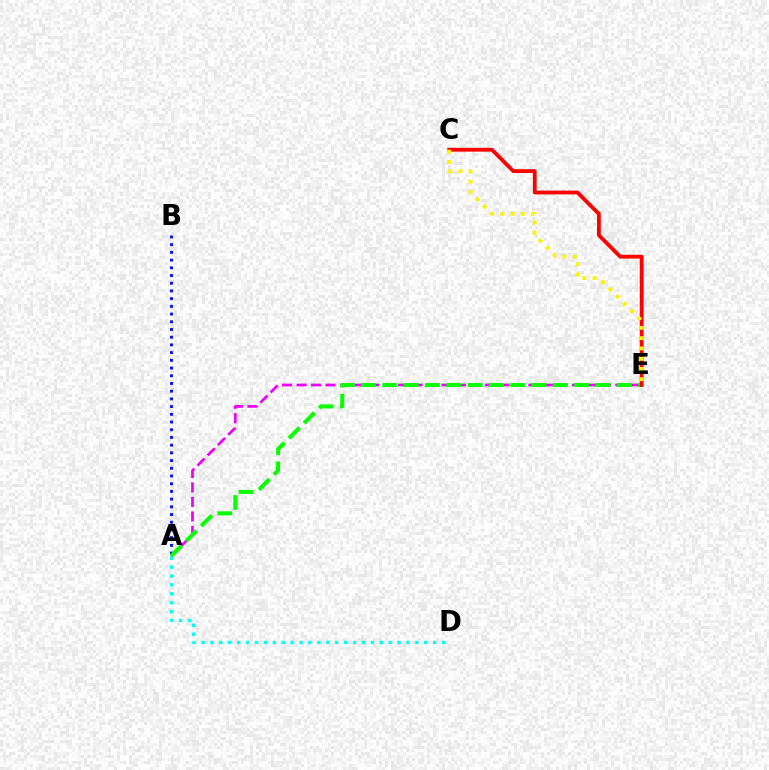{('A', 'B'): [{'color': '#0010ff', 'line_style': 'dotted', 'thickness': 2.09}], ('A', 'D'): [{'color': '#00fff6', 'line_style': 'dotted', 'thickness': 2.42}], ('A', 'E'): [{'color': '#ee00ff', 'line_style': 'dashed', 'thickness': 1.97}, {'color': '#08ff00', 'line_style': 'dashed', 'thickness': 2.9}], ('C', 'E'): [{'color': '#ff0000', 'line_style': 'solid', 'thickness': 2.75}, {'color': '#fcf500', 'line_style': 'dotted', 'thickness': 2.79}]}